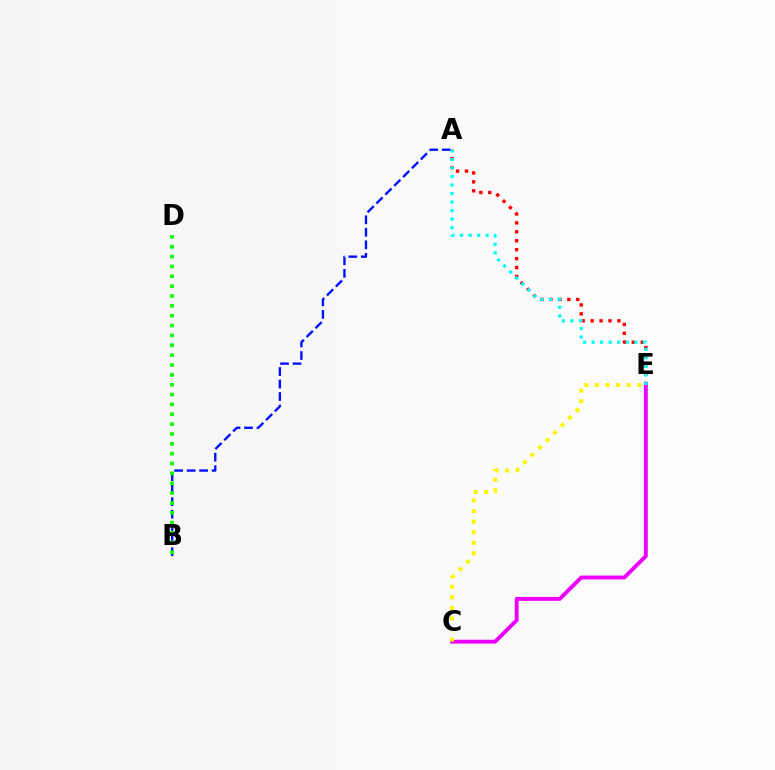{('A', 'B'): [{'color': '#0010ff', 'line_style': 'dashed', 'thickness': 1.7}], ('C', 'E'): [{'color': '#ee00ff', 'line_style': 'solid', 'thickness': 2.79}, {'color': '#fcf500', 'line_style': 'dotted', 'thickness': 2.87}], ('B', 'D'): [{'color': '#08ff00', 'line_style': 'dotted', 'thickness': 2.68}], ('A', 'E'): [{'color': '#ff0000', 'line_style': 'dotted', 'thickness': 2.43}, {'color': '#00fff6', 'line_style': 'dotted', 'thickness': 2.32}]}